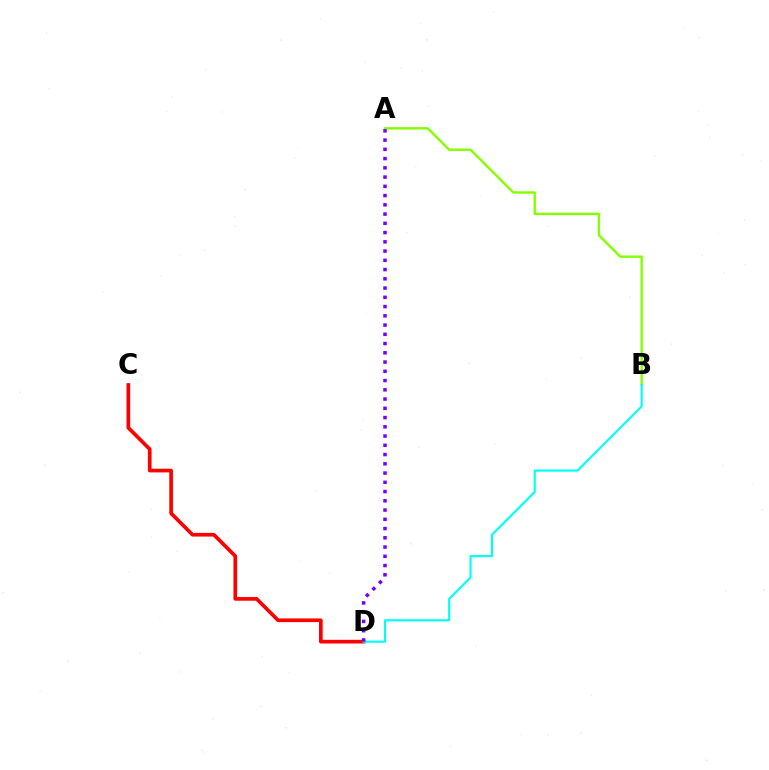{('A', 'B'): [{'color': '#84ff00', 'line_style': 'solid', 'thickness': 1.72}], ('C', 'D'): [{'color': '#ff0000', 'line_style': 'solid', 'thickness': 2.65}], ('B', 'D'): [{'color': '#00fff6', 'line_style': 'solid', 'thickness': 1.54}], ('A', 'D'): [{'color': '#7200ff', 'line_style': 'dotted', 'thickness': 2.51}]}